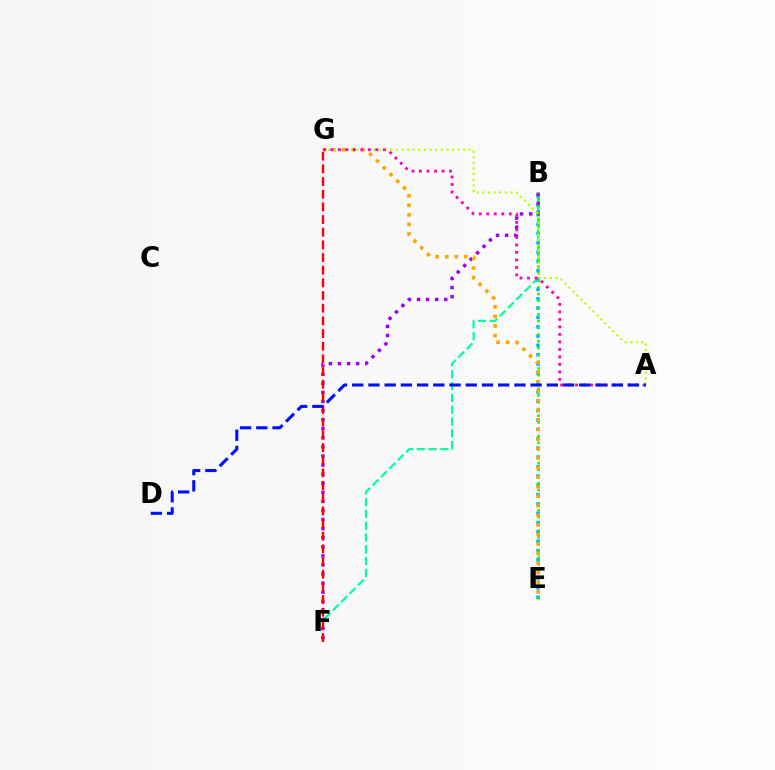{('B', 'F'): [{'color': '#00ff9d', 'line_style': 'dashed', 'thickness': 1.6}, {'color': '#9b00ff', 'line_style': 'dotted', 'thickness': 2.47}], ('B', 'E'): [{'color': '#00b5ff', 'line_style': 'dotted', 'thickness': 2.53}, {'color': '#08ff00', 'line_style': 'dotted', 'thickness': 1.84}], ('F', 'G'): [{'color': '#ff0000', 'line_style': 'dashed', 'thickness': 1.72}], ('E', 'G'): [{'color': '#ffa500', 'line_style': 'dotted', 'thickness': 2.6}], ('A', 'G'): [{'color': '#b3ff00', 'line_style': 'dotted', 'thickness': 1.53}, {'color': '#ff00bd', 'line_style': 'dotted', 'thickness': 2.04}], ('A', 'D'): [{'color': '#0010ff', 'line_style': 'dashed', 'thickness': 2.2}]}